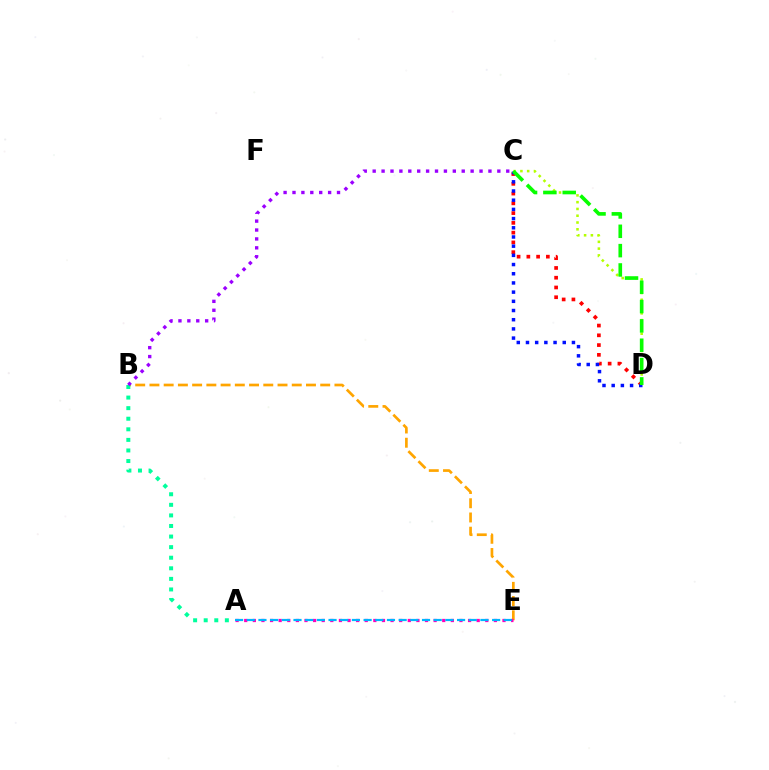{('C', 'D'): [{'color': '#ff0000', 'line_style': 'dotted', 'thickness': 2.65}, {'color': '#b3ff00', 'line_style': 'dotted', 'thickness': 1.84}, {'color': '#0010ff', 'line_style': 'dotted', 'thickness': 2.5}, {'color': '#08ff00', 'line_style': 'dashed', 'thickness': 2.63}], ('B', 'E'): [{'color': '#ffa500', 'line_style': 'dashed', 'thickness': 1.93}], ('A', 'B'): [{'color': '#00ff9d', 'line_style': 'dotted', 'thickness': 2.87}], ('A', 'E'): [{'color': '#ff00bd', 'line_style': 'dotted', 'thickness': 2.34}, {'color': '#00b5ff', 'line_style': 'dashed', 'thickness': 1.59}], ('B', 'C'): [{'color': '#9b00ff', 'line_style': 'dotted', 'thickness': 2.42}]}